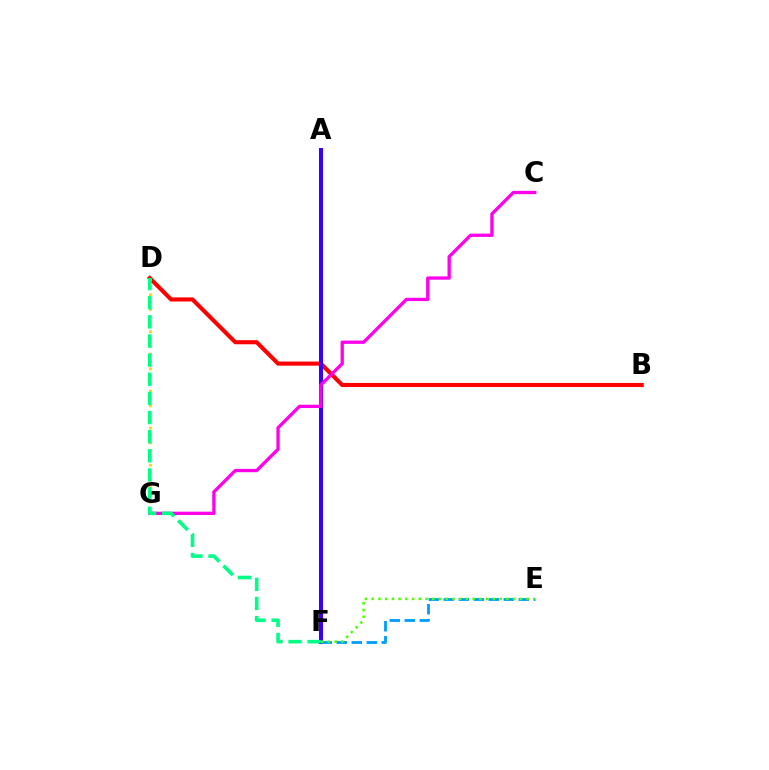{('B', 'D'): [{'color': '#ff0000', 'line_style': 'solid', 'thickness': 2.95}], ('A', 'F'): [{'color': '#3700ff', 'line_style': 'solid', 'thickness': 2.91}], ('E', 'F'): [{'color': '#009eff', 'line_style': 'dashed', 'thickness': 2.04}, {'color': '#4fff00', 'line_style': 'dotted', 'thickness': 1.83}], ('D', 'G'): [{'color': '#ffd500', 'line_style': 'dotted', 'thickness': 2.01}], ('C', 'G'): [{'color': '#ff00ed', 'line_style': 'solid', 'thickness': 2.37}], ('D', 'F'): [{'color': '#00ff86', 'line_style': 'dashed', 'thickness': 2.6}]}